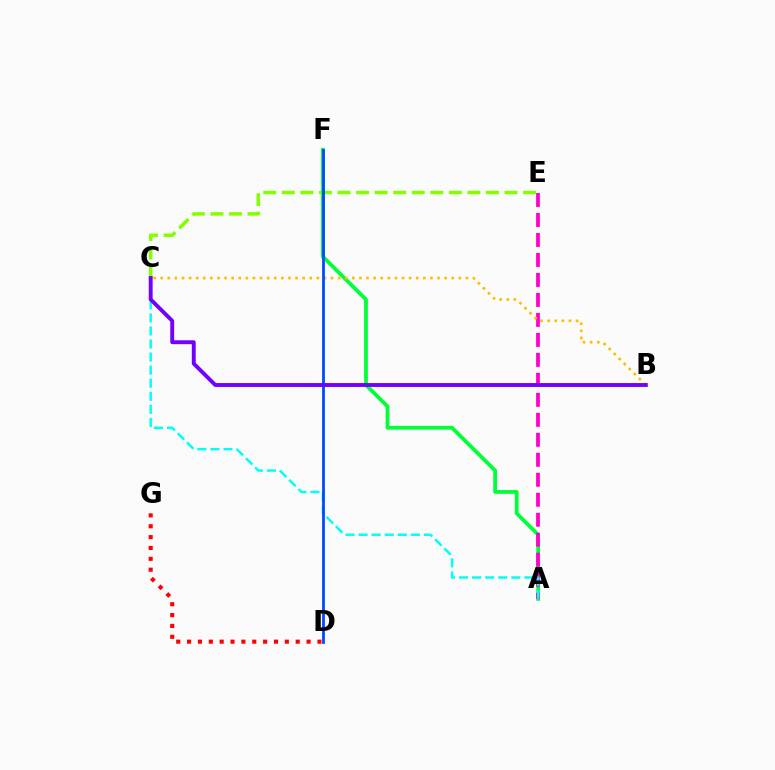{('C', 'E'): [{'color': '#84ff00', 'line_style': 'dashed', 'thickness': 2.52}], ('A', 'F'): [{'color': '#00ff39', 'line_style': 'solid', 'thickness': 2.72}], ('A', 'E'): [{'color': '#ff00cf', 'line_style': 'dashed', 'thickness': 2.71}], ('A', 'C'): [{'color': '#00fff6', 'line_style': 'dashed', 'thickness': 1.78}], ('B', 'C'): [{'color': '#ffbd00', 'line_style': 'dotted', 'thickness': 1.93}, {'color': '#7200ff', 'line_style': 'solid', 'thickness': 2.8}], ('D', 'G'): [{'color': '#ff0000', 'line_style': 'dotted', 'thickness': 2.95}], ('D', 'F'): [{'color': '#004bff', 'line_style': 'solid', 'thickness': 2.01}]}